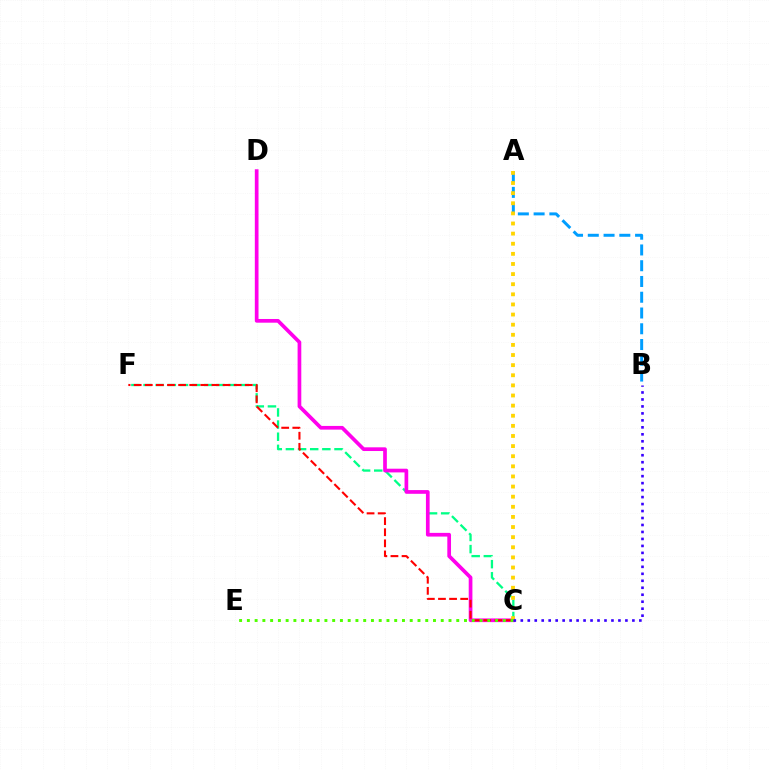{('C', 'F'): [{'color': '#00ff86', 'line_style': 'dashed', 'thickness': 1.65}, {'color': '#ff0000', 'line_style': 'dashed', 'thickness': 1.51}], ('A', 'B'): [{'color': '#009eff', 'line_style': 'dashed', 'thickness': 2.14}], ('C', 'D'): [{'color': '#ff00ed', 'line_style': 'solid', 'thickness': 2.66}], ('A', 'C'): [{'color': '#ffd500', 'line_style': 'dotted', 'thickness': 2.75}], ('C', 'E'): [{'color': '#4fff00', 'line_style': 'dotted', 'thickness': 2.11}], ('B', 'C'): [{'color': '#3700ff', 'line_style': 'dotted', 'thickness': 1.9}]}